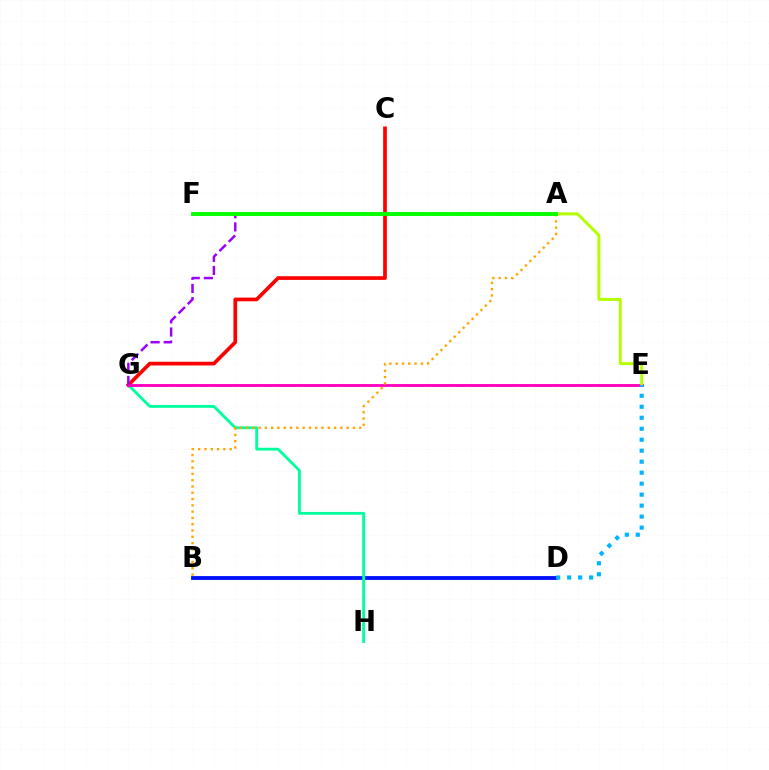{('B', 'D'): [{'color': '#0010ff', 'line_style': 'solid', 'thickness': 2.75}], ('G', 'H'): [{'color': '#00ff9d', 'line_style': 'solid', 'thickness': 2.04}], ('C', 'G'): [{'color': '#ff0000', 'line_style': 'solid', 'thickness': 2.66}], ('E', 'G'): [{'color': '#ff00bd', 'line_style': 'solid', 'thickness': 2.06}], ('A', 'E'): [{'color': '#b3ff00', 'line_style': 'solid', 'thickness': 2.13}], ('A', 'G'): [{'color': '#9b00ff', 'line_style': 'dashed', 'thickness': 1.78}], ('A', 'B'): [{'color': '#ffa500', 'line_style': 'dotted', 'thickness': 1.71}], ('A', 'F'): [{'color': '#08ff00', 'line_style': 'solid', 'thickness': 2.83}], ('D', 'E'): [{'color': '#00b5ff', 'line_style': 'dotted', 'thickness': 2.98}]}